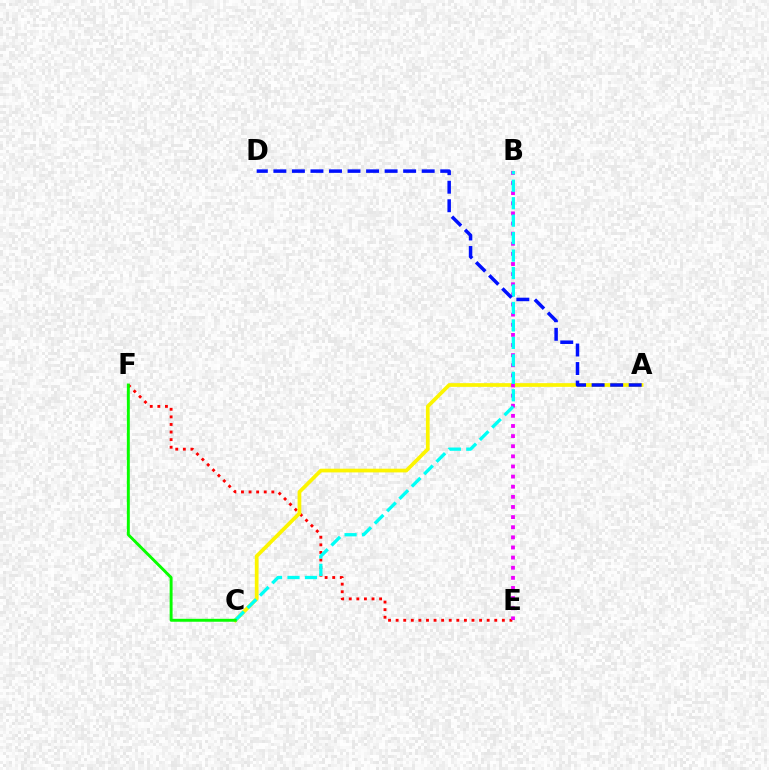{('E', 'F'): [{'color': '#ff0000', 'line_style': 'dotted', 'thickness': 2.06}], ('A', 'C'): [{'color': '#fcf500', 'line_style': 'solid', 'thickness': 2.67}], ('B', 'E'): [{'color': '#ee00ff', 'line_style': 'dotted', 'thickness': 2.75}], ('B', 'C'): [{'color': '#00fff6', 'line_style': 'dashed', 'thickness': 2.37}], ('A', 'D'): [{'color': '#0010ff', 'line_style': 'dashed', 'thickness': 2.52}], ('C', 'F'): [{'color': '#08ff00', 'line_style': 'solid', 'thickness': 2.11}]}